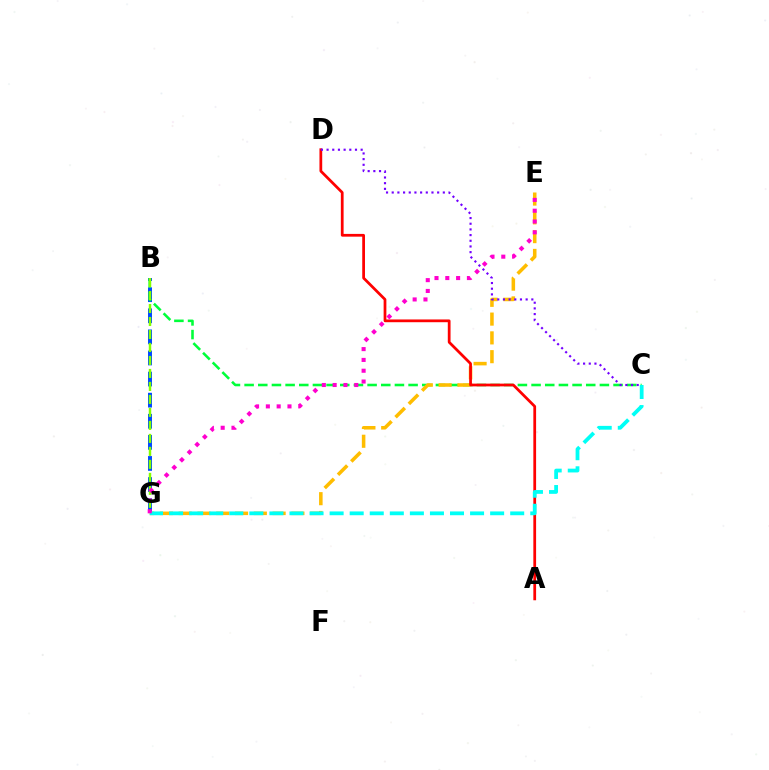{('B', 'G'): [{'color': '#004bff', 'line_style': 'dashed', 'thickness': 2.87}, {'color': '#84ff00', 'line_style': 'dashed', 'thickness': 1.76}], ('B', 'C'): [{'color': '#00ff39', 'line_style': 'dashed', 'thickness': 1.86}], ('E', 'G'): [{'color': '#ffbd00', 'line_style': 'dashed', 'thickness': 2.55}, {'color': '#ff00cf', 'line_style': 'dotted', 'thickness': 2.94}], ('A', 'D'): [{'color': '#ff0000', 'line_style': 'solid', 'thickness': 1.98}], ('C', 'D'): [{'color': '#7200ff', 'line_style': 'dotted', 'thickness': 1.54}], ('C', 'G'): [{'color': '#00fff6', 'line_style': 'dashed', 'thickness': 2.73}]}